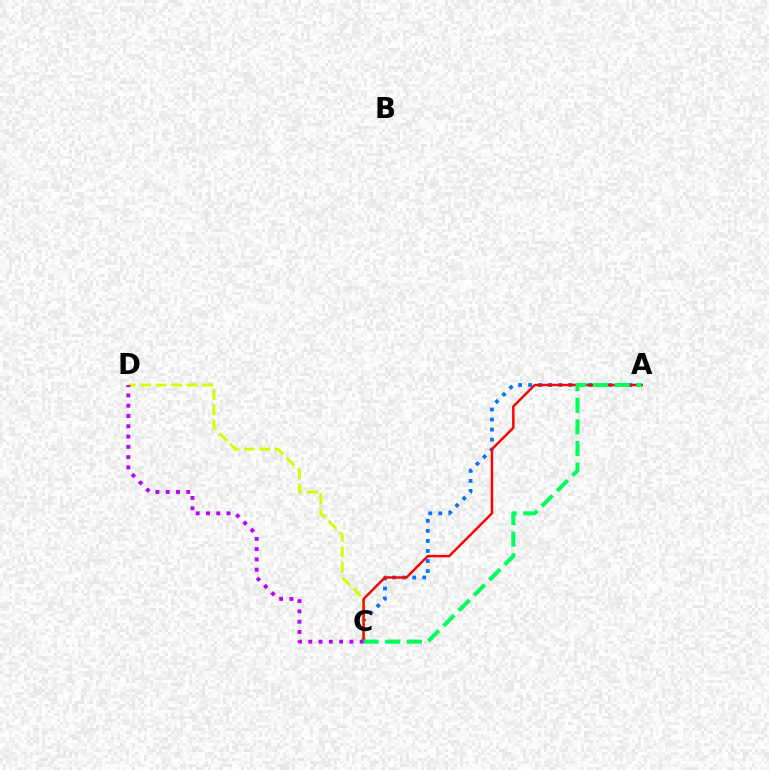{('A', 'C'): [{'color': '#0074ff', 'line_style': 'dotted', 'thickness': 2.73}, {'color': '#ff0000', 'line_style': 'solid', 'thickness': 1.76}, {'color': '#00ff5c', 'line_style': 'dashed', 'thickness': 2.94}], ('C', 'D'): [{'color': '#d1ff00', 'line_style': 'dashed', 'thickness': 2.11}, {'color': '#b900ff', 'line_style': 'dotted', 'thickness': 2.79}]}